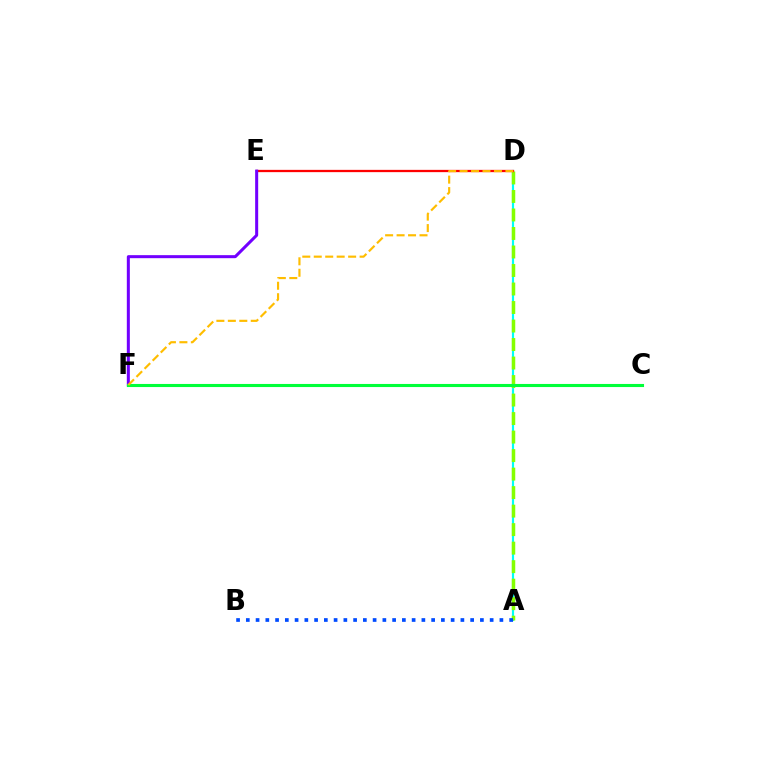{('A', 'D'): [{'color': '#00fff6', 'line_style': 'solid', 'thickness': 1.56}, {'color': '#84ff00', 'line_style': 'dashed', 'thickness': 2.51}], ('D', 'E'): [{'color': '#ff0000', 'line_style': 'solid', 'thickness': 1.64}], ('A', 'B'): [{'color': '#004bff', 'line_style': 'dotted', 'thickness': 2.65}], ('C', 'F'): [{'color': '#ff00cf', 'line_style': 'solid', 'thickness': 2.11}, {'color': '#00ff39', 'line_style': 'solid', 'thickness': 2.22}], ('E', 'F'): [{'color': '#7200ff', 'line_style': 'solid', 'thickness': 2.18}], ('D', 'F'): [{'color': '#ffbd00', 'line_style': 'dashed', 'thickness': 1.56}]}